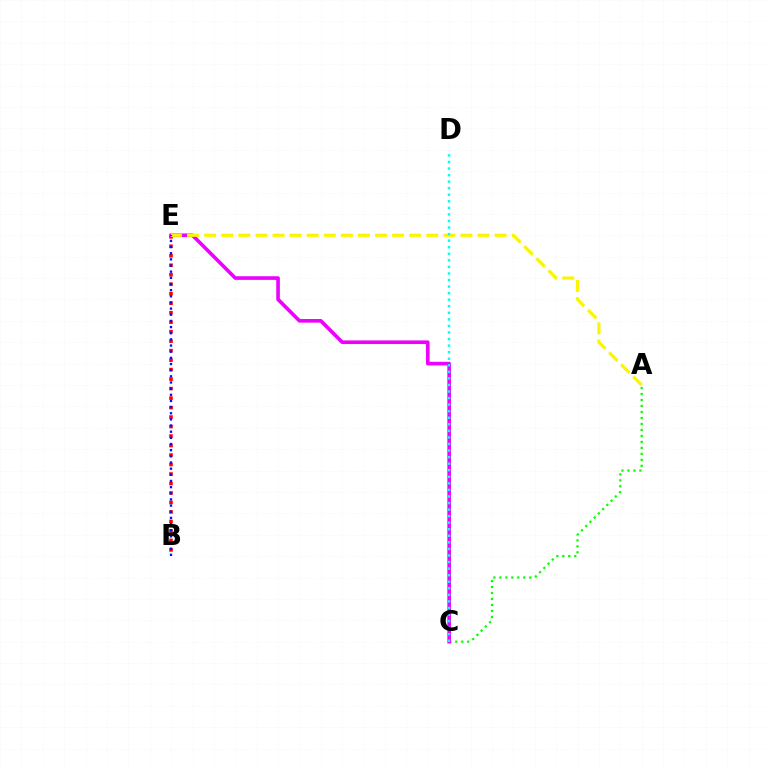{('B', 'E'): [{'color': '#ff0000', 'line_style': 'dotted', 'thickness': 2.58}, {'color': '#0010ff', 'line_style': 'dotted', 'thickness': 1.67}], ('A', 'C'): [{'color': '#08ff00', 'line_style': 'dotted', 'thickness': 1.63}], ('C', 'E'): [{'color': '#ee00ff', 'line_style': 'solid', 'thickness': 2.61}], ('A', 'E'): [{'color': '#fcf500', 'line_style': 'dashed', 'thickness': 2.32}], ('C', 'D'): [{'color': '#00fff6', 'line_style': 'dotted', 'thickness': 1.78}]}